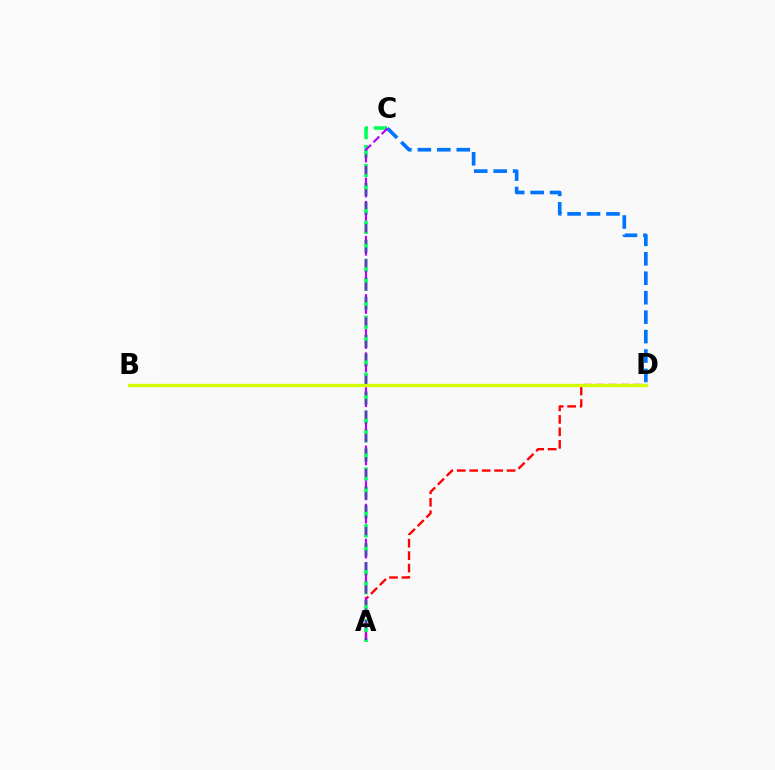{('A', 'D'): [{'color': '#ff0000', 'line_style': 'dashed', 'thickness': 1.69}], ('A', 'C'): [{'color': '#00ff5c', 'line_style': 'dashed', 'thickness': 2.58}, {'color': '#b900ff', 'line_style': 'dashed', 'thickness': 1.58}], ('B', 'D'): [{'color': '#d1ff00', 'line_style': 'solid', 'thickness': 2.38}], ('C', 'D'): [{'color': '#0074ff', 'line_style': 'dashed', 'thickness': 2.64}]}